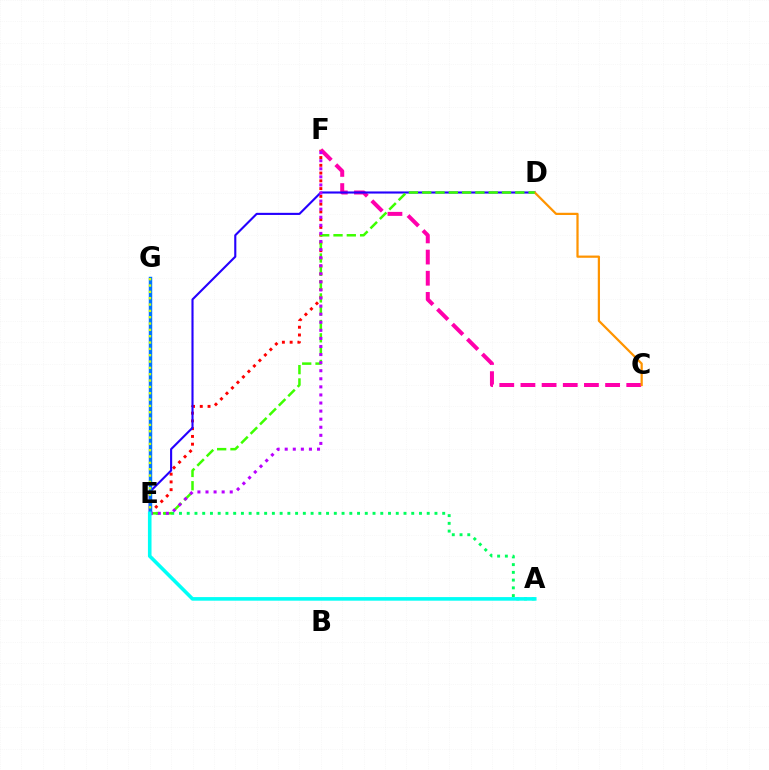{('A', 'E'): [{'color': '#00ff5c', 'line_style': 'dotted', 'thickness': 2.1}, {'color': '#00fff6', 'line_style': 'solid', 'thickness': 2.59}], ('E', 'F'): [{'color': '#ff0000', 'line_style': 'dotted', 'thickness': 2.11}, {'color': '#b900ff', 'line_style': 'dotted', 'thickness': 2.19}], ('C', 'F'): [{'color': '#ff00ac', 'line_style': 'dashed', 'thickness': 2.88}], ('D', 'E'): [{'color': '#2500ff', 'line_style': 'solid', 'thickness': 1.53}, {'color': '#3dff00', 'line_style': 'dashed', 'thickness': 1.81}], ('C', 'D'): [{'color': '#ff9400', 'line_style': 'solid', 'thickness': 1.61}], ('E', 'G'): [{'color': '#0074ff', 'line_style': 'solid', 'thickness': 2.49}, {'color': '#d1ff00', 'line_style': 'dotted', 'thickness': 1.72}]}